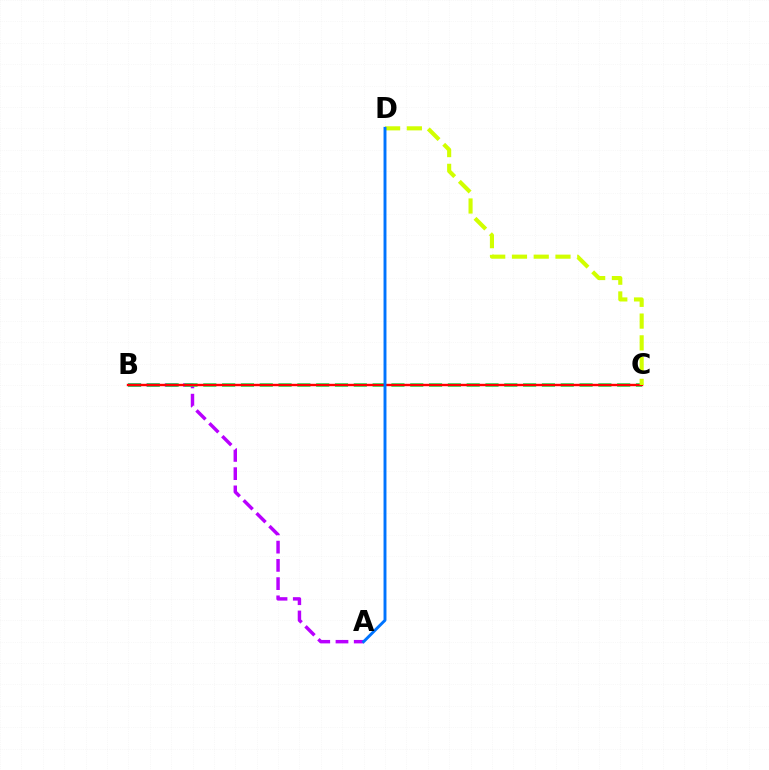{('A', 'B'): [{'color': '#b900ff', 'line_style': 'dashed', 'thickness': 2.48}], ('B', 'C'): [{'color': '#00ff5c', 'line_style': 'dashed', 'thickness': 2.56}, {'color': '#ff0000', 'line_style': 'solid', 'thickness': 1.73}], ('C', 'D'): [{'color': '#d1ff00', 'line_style': 'dashed', 'thickness': 2.96}], ('A', 'D'): [{'color': '#0074ff', 'line_style': 'solid', 'thickness': 2.11}]}